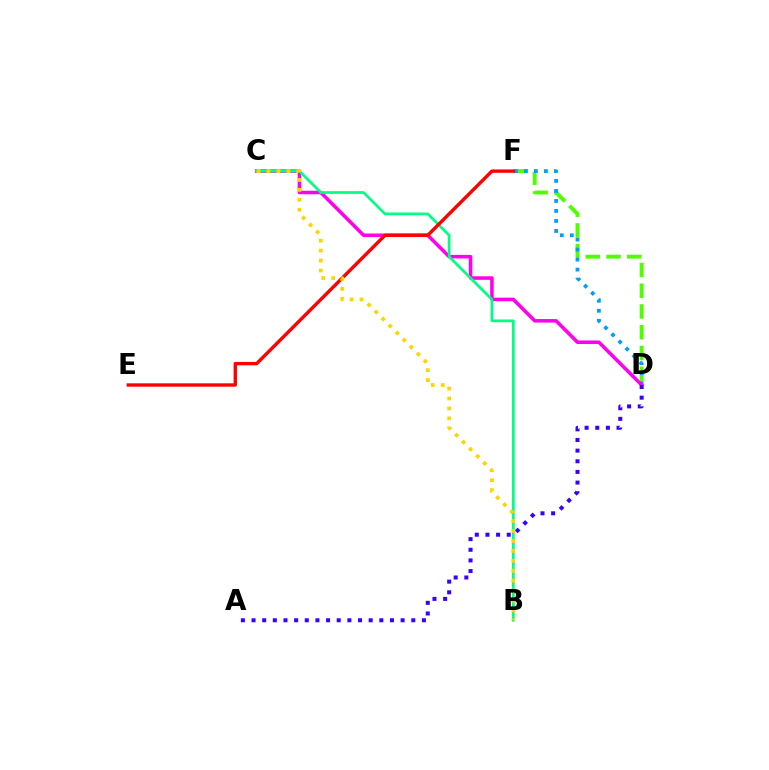{('D', 'F'): [{'color': '#4fff00', 'line_style': 'dashed', 'thickness': 2.82}, {'color': '#009eff', 'line_style': 'dotted', 'thickness': 2.72}], ('C', 'D'): [{'color': '#ff00ed', 'line_style': 'solid', 'thickness': 2.55}], ('B', 'C'): [{'color': '#00ff86', 'line_style': 'solid', 'thickness': 1.96}, {'color': '#ffd500', 'line_style': 'dotted', 'thickness': 2.7}], ('E', 'F'): [{'color': '#ff0000', 'line_style': 'solid', 'thickness': 2.43}], ('A', 'D'): [{'color': '#3700ff', 'line_style': 'dotted', 'thickness': 2.89}]}